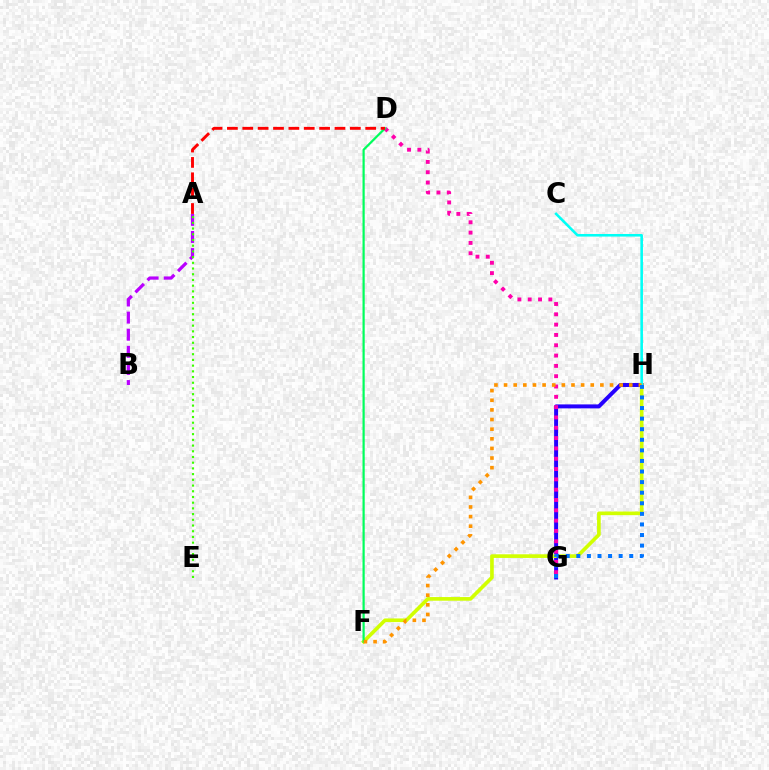{('G', 'H'): [{'color': '#2500ff', 'line_style': 'solid', 'thickness': 2.86}, {'color': '#0074ff', 'line_style': 'dotted', 'thickness': 2.88}], ('F', 'H'): [{'color': '#d1ff00', 'line_style': 'solid', 'thickness': 2.63}, {'color': '#ff9400', 'line_style': 'dotted', 'thickness': 2.62}], ('C', 'H'): [{'color': '#00fff6', 'line_style': 'solid', 'thickness': 1.86}], ('D', 'G'): [{'color': '#ff00ac', 'line_style': 'dotted', 'thickness': 2.8}], ('A', 'B'): [{'color': '#b900ff', 'line_style': 'dashed', 'thickness': 2.32}], ('D', 'F'): [{'color': '#00ff5c', 'line_style': 'solid', 'thickness': 1.59}], ('A', 'E'): [{'color': '#3dff00', 'line_style': 'dotted', 'thickness': 1.55}], ('A', 'D'): [{'color': '#ff0000', 'line_style': 'dashed', 'thickness': 2.09}]}